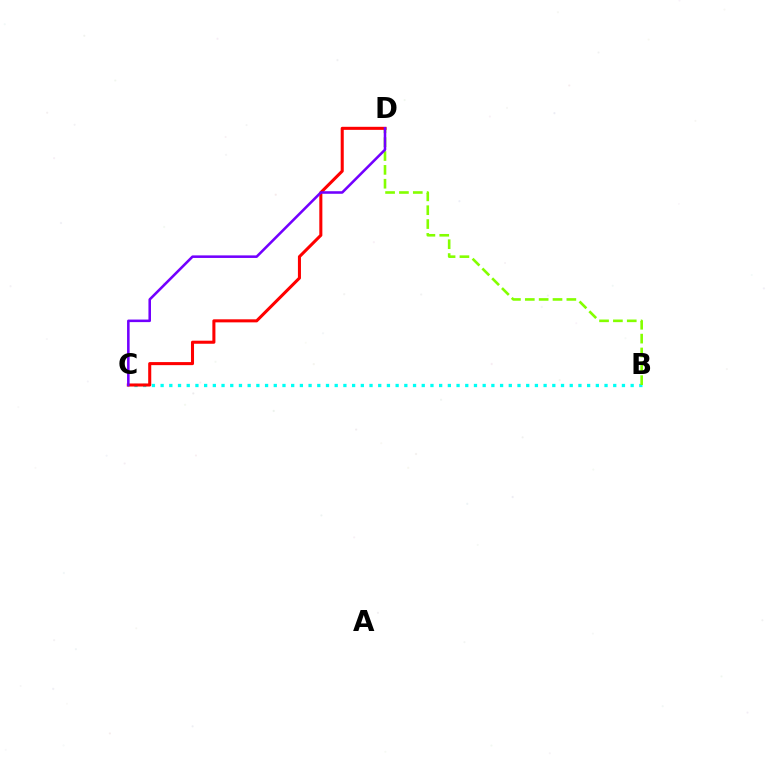{('B', 'C'): [{'color': '#00fff6', 'line_style': 'dotted', 'thickness': 2.36}], ('B', 'D'): [{'color': '#84ff00', 'line_style': 'dashed', 'thickness': 1.88}], ('C', 'D'): [{'color': '#ff0000', 'line_style': 'solid', 'thickness': 2.2}, {'color': '#7200ff', 'line_style': 'solid', 'thickness': 1.84}]}